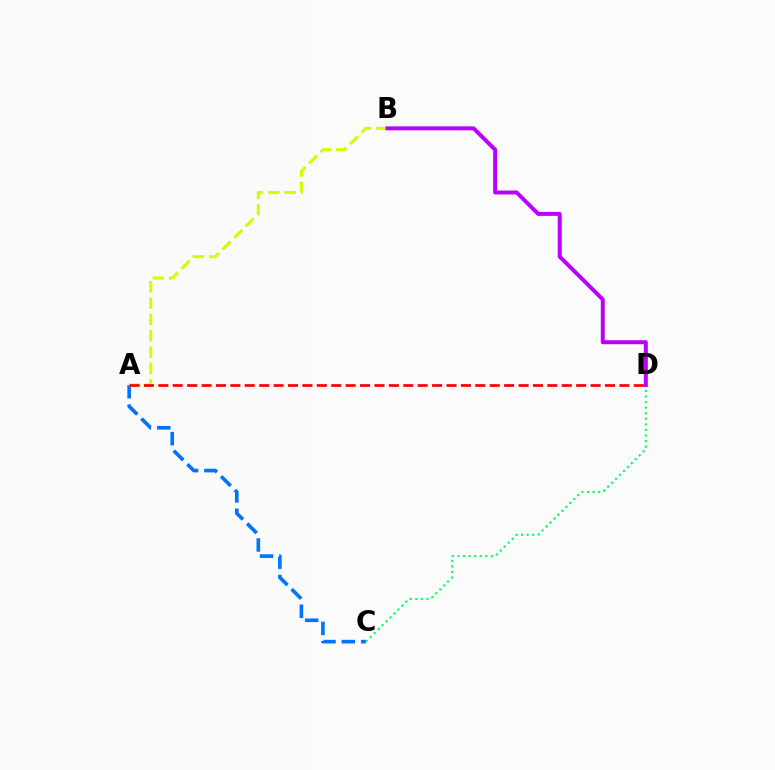{('A', 'C'): [{'color': '#0074ff', 'line_style': 'dashed', 'thickness': 2.63}], ('C', 'D'): [{'color': '#00ff5c', 'line_style': 'dotted', 'thickness': 1.51}], ('A', 'B'): [{'color': '#d1ff00', 'line_style': 'dashed', 'thickness': 2.22}], ('B', 'D'): [{'color': '#b900ff', 'line_style': 'solid', 'thickness': 2.86}], ('A', 'D'): [{'color': '#ff0000', 'line_style': 'dashed', 'thickness': 1.96}]}